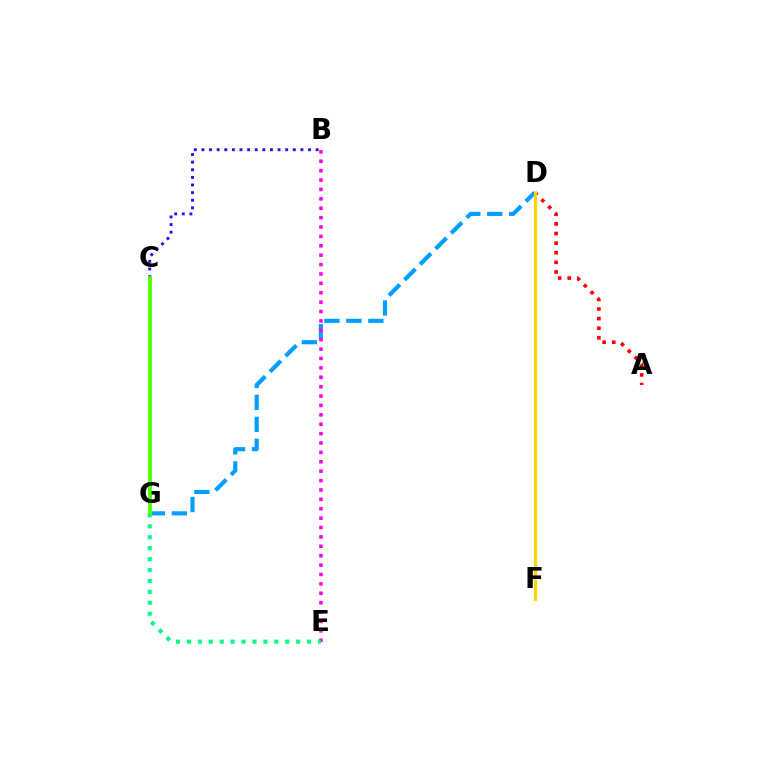{('B', 'C'): [{'color': '#3700ff', 'line_style': 'dotted', 'thickness': 2.07}], ('D', 'G'): [{'color': '#009eff', 'line_style': 'dashed', 'thickness': 2.98}], ('B', 'E'): [{'color': '#ff00ed', 'line_style': 'dotted', 'thickness': 2.55}], ('E', 'G'): [{'color': '#00ff86', 'line_style': 'dotted', 'thickness': 2.97}], ('A', 'D'): [{'color': '#ff0000', 'line_style': 'dotted', 'thickness': 2.61}], ('D', 'F'): [{'color': '#ffd500', 'line_style': 'solid', 'thickness': 2.3}], ('C', 'G'): [{'color': '#4fff00', 'line_style': 'solid', 'thickness': 2.77}]}